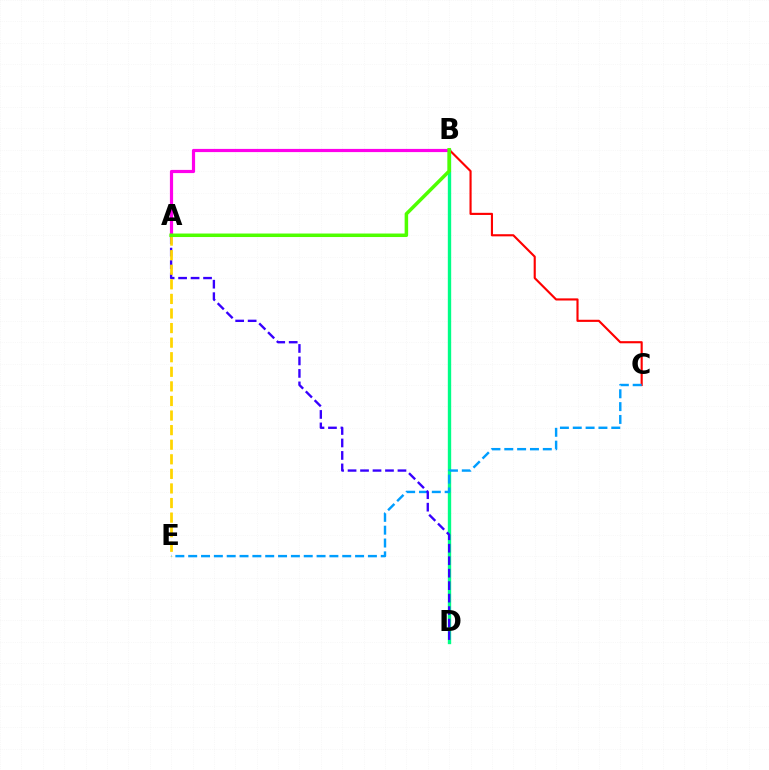{('B', 'D'): [{'color': '#00ff86', 'line_style': 'solid', 'thickness': 2.42}], ('B', 'C'): [{'color': '#ff0000', 'line_style': 'solid', 'thickness': 1.54}], ('C', 'E'): [{'color': '#009eff', 'line_style': 'dashed', 'thickness': 1.74}], ('A', 'B'): [{'color': '#ff00ed', 'line_style': 'solid', 'thickness': 2.29}, {'color': '#4fff00', 'line_style': 'solid', 'thickness': 2.53}], ('A', 'D'): [{'color': '#3700ff', 'line_style': 'dashed', 'thickness': 1.69}], ('A', 'E'): [{'color': '#ffd500', 'line_style': 'dashed', 'thickness': 1.98}]}